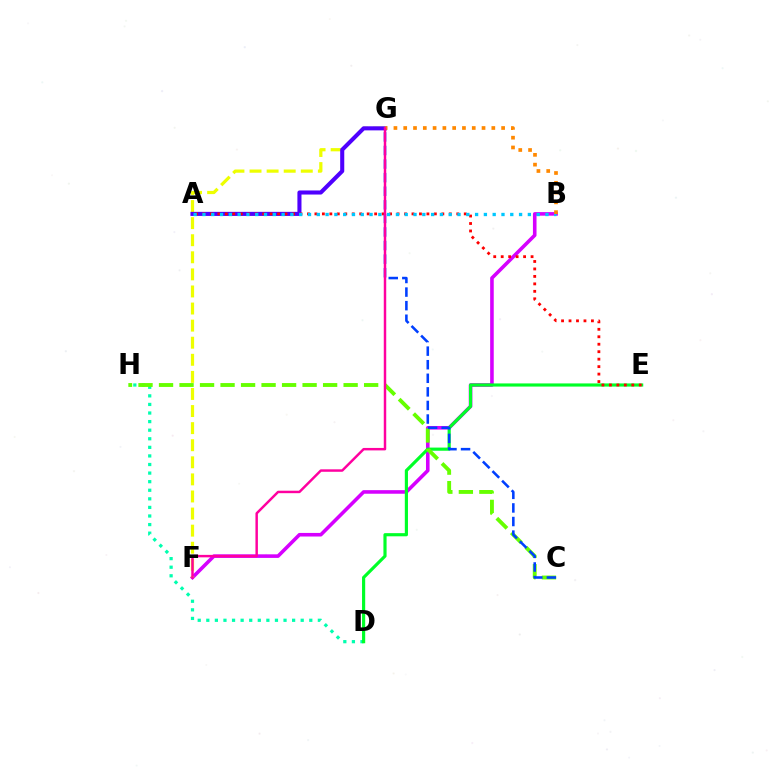{('D', 'H'): [{'color': '#00ffaf', 'line_style': 'dotted', 'thickness': 2.33}], ('B', 'F'): [{'color': '#d600ff', 'line_style': 'solid', 'thickness': 2.58}], ('F', 'G'): [{'color': '#eeff00', 'line_style': 'dashed', 'thickness': 2.32}, {'color': '#ff00a0', 'line_style': 'solid', 'thickness': 1.77}], ('A', 'G'): [{'color': '#4f00ff', 'line_style': 'solid', 'thickness': 2.93}], ('D', 'E'): [{'color': '#00ff27', 'line_style': 'solid', 'thickness': 2.27}], ('A', 'E'): [{'color': '#ff0000', 'line_style': 'dotted', 'thickness': 2.03}], ('C', 'H'): [{'color': '#66ff00', 'line_style': 'dashed', 'thickness': 2.79}], ('A', 'B'): [{'color': '#00c7ff', 'line_style': 'dotted', 'thickness': 2.39}], ('B', 'G'): [{'color': '#ff8800', 'line_style': 'dotted', 'thickness': 2.66}], ('C', 'G'): [{'color': '#003fff', 'line_style': 'dashed', 'thickness': 1.85}]}